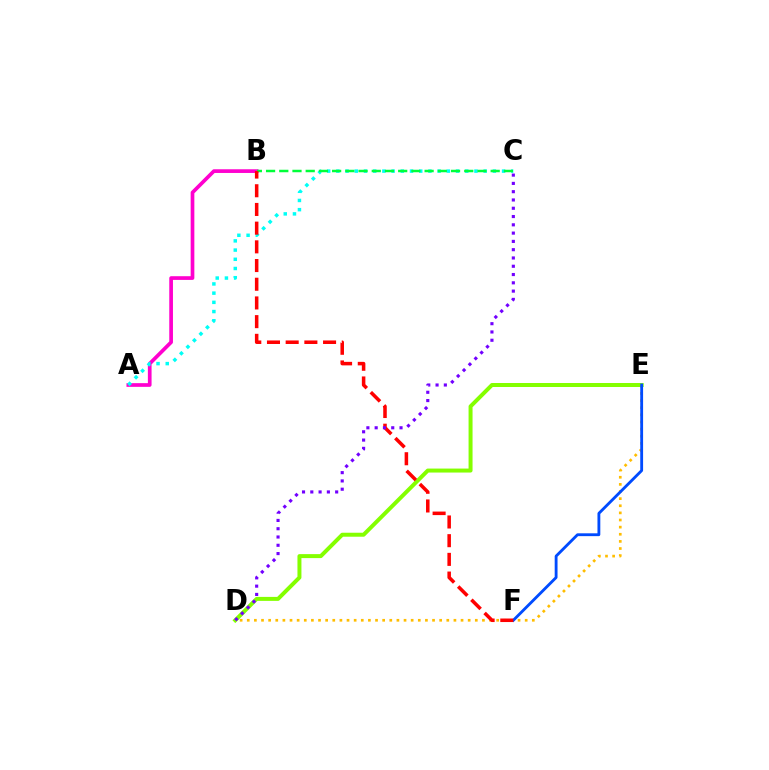{('A', 'B'): [{'color': '#ff00cf', 'line_style': 'solid', 'thickness': 2.66}], ('A', 'C'): [{'color': '#00fff6', 'line_style': 'dotted', 'thickness': 2.5}], ('D', 'E'): [{'color': '#ffbd00', 'line_style': 'dotted', 'thickness': 1.94}, {'color': '#84ff00', 'line_style': 'solid', 'thickness': 2.87}], ('E', 'F'): [{'color': '#004bff', 'line_style': 'solid', 'thickness': 2.04}], ('B', 'C'): [{'color': '#00ff39', 'line_style': 'dashed', 'thickness': 1.79}], ('B', 'F'): [{'color': '#ff0000', 'line_style': 'dashed', 'thickness': 2.54}], ('C', 'D'): [{'color': '#7200ff', 'line_style': 'dotted', 'thickness': 2.25}]}